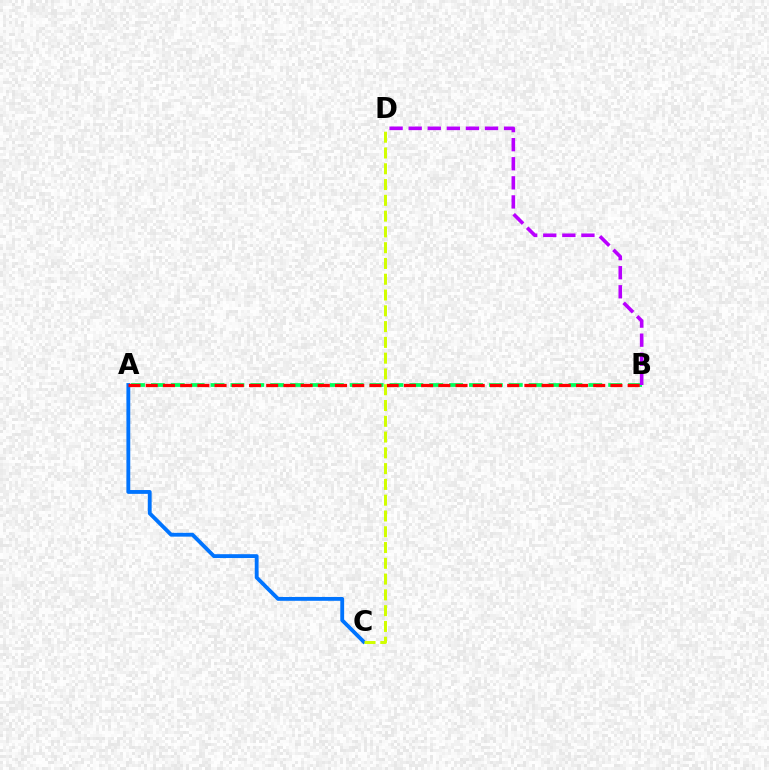{('A', 'B'): [{'color': '#00ff5c', 'line_style': 'dashed', 'thickness': 2.7}, {'color': '#ff0000', 'line_style': 'dashed', 'thickness': 2.34}], ('A', 'C'): [{'color': '#0074ff', 'line_style': 'solid', 'thickness': 2.76}], ('B', 'D'): [{'color': '#b900ff', 'line_style': 'dashed', 'thickness': 2.59}], ('C', 'D'): [{'color': '#d1ff00', 'line_style': 'dashed', 'thickness': 2.14}]}